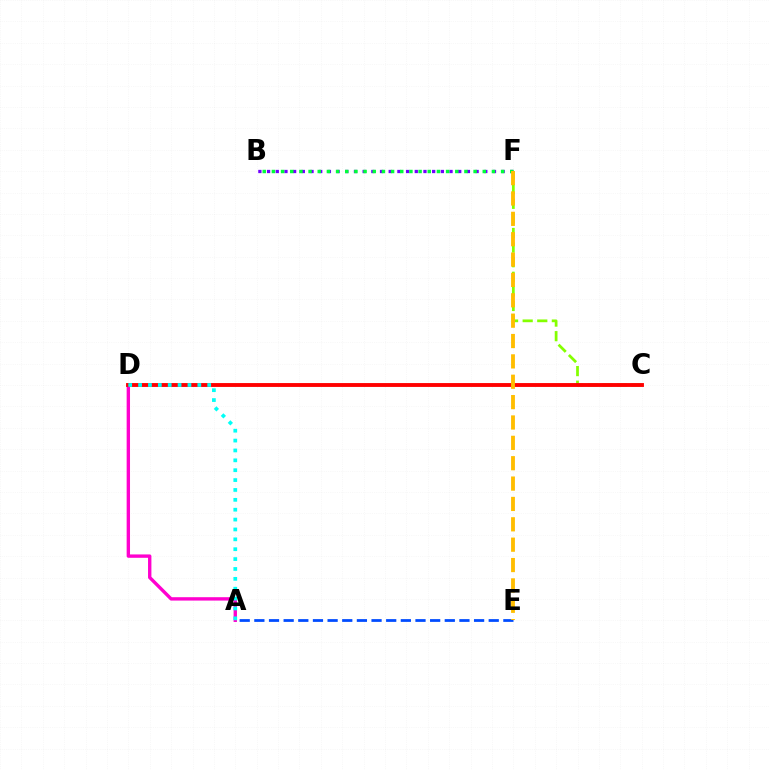{('B', 'F'): [{'color': '#7200ff', 'line_style': 'dotted', 'thickness': 2.36}, {'color': '#00ff39', 'line_style': 'dotted', 'thickness': 2.49}], ('A', 'E'): [{'color': '#004bff', 'line_style': 'dashed', 'thickness': 1.99}], ('A', 'D'): [{'color': '#ff00cf', 'line_style': 'solid', 'thickness': 2.43}, {'color': '#00fff6', 'line_style': 'dotted', 'thickness': 2.68}], ('C', 'F'): [{'color': '#84ff00', 'line_style': 'dashed', 'thickness': 1.98}], ('C', 'D'): [{'color': '#ff0000', 'line_style': 'solid', 'thickness': 2.78}], ('E', 'F'): [{'color': '#ffbd00', 'line_style': 'dashed', 'thickness': 2.77}]}